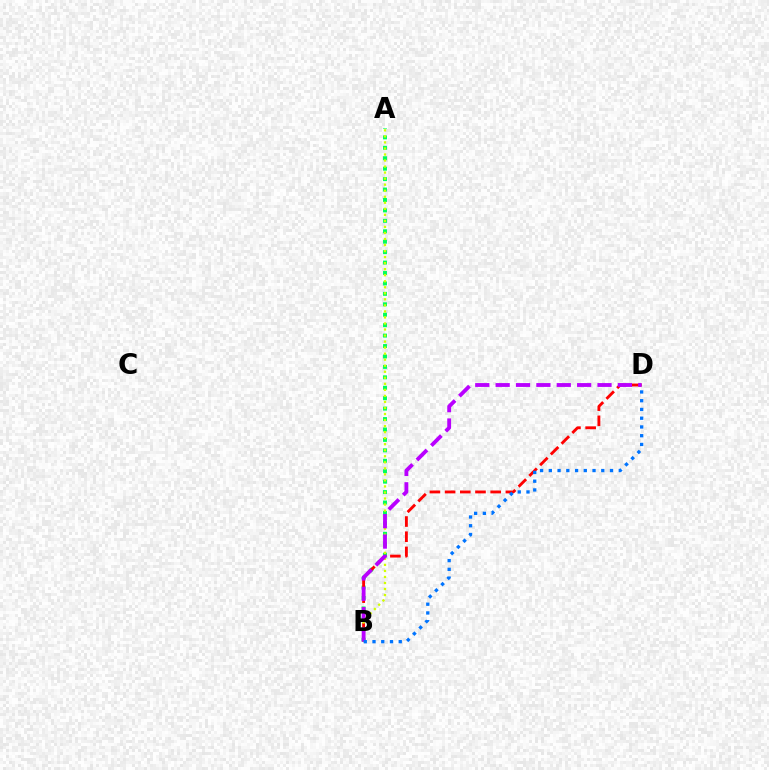{('A', 'B'): [{'color': '#00ff5c', 'line_style': 'dotted', 'thickness': 2.83}, {'color': '#d1ff00', 'line_style': 'dotted', 'thickness': 1.64}], ('B', 'D'): [{'color': '#ff0000', 'line_style': 'dashed', 'thickness': 2.06}, {'color': '#b900ff', 'line_style': 'dashed', 'thickness': 2.77}, {'color': '#0074ff', 'line_style': 'dotted', 'thickness': 2.38}]}